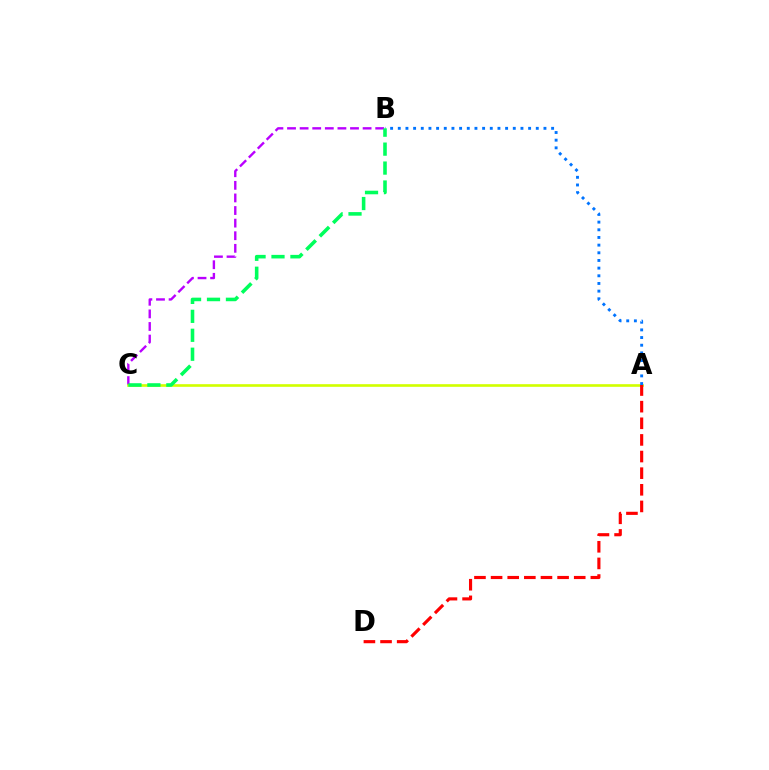{('B', 'C'): [{'color': '#b900ff', 'line_style': 'dashed', 'thickness': 1.71}, {'color': '#00ff5c', 'line_style': 'dashed', 'thickness': 2.57}], ('A', 'C'): [{'color': '#d1ff00', 'line_style': 'solid', 'thickness': 1.9}], ('A', 'D'): [{'color': '#ff0000', 'line_style': 'dashed', 'thickness': 2.26}], ('A', 'B'): [{'color': '#0074ff', 'line_style': 'dotted', 'thickness': 2.08}]}